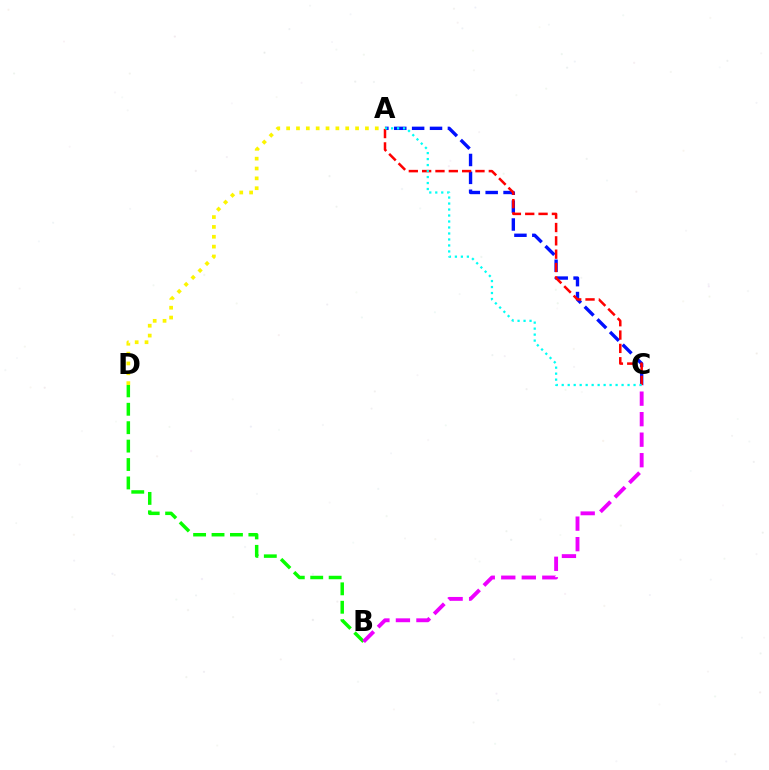{('A', 'D'): [{'color': '#fcf500', 'line_style': 'dotted', 'thickness': 2.68}], ('A', 'C'): [{'color': '#0010ff', 'line_style': 'dashed', 'thickness': 2.43}, {'color': '#ff0000', 'line_style': 'dashed', 'thickness': 1.81}, {'color': '#00fff6', 'line_style': 'dotted', 'thickness': 1.63}], ('B', 'D'): [{'color': '#08ff00', 'line_style': 'dashed', 'thickness': 2.5}], ('B', 'C'): [{'color': '#ee00ff', 'line_style': 'dashed', 'thickness': 2.79}]}